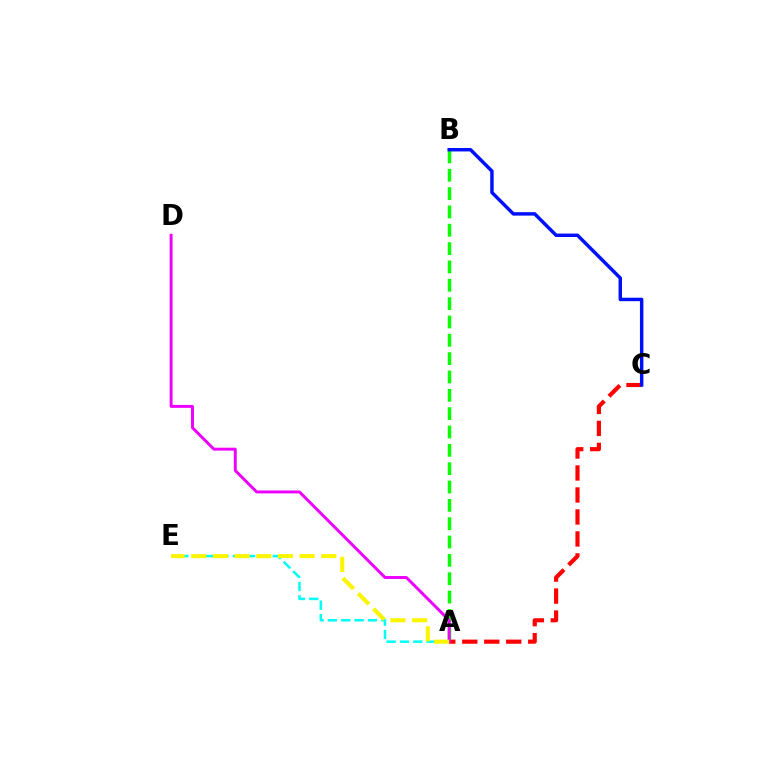{('A', 'C'): [{'color': '#ff0000', 'line_style': 'dashed', 'thickness': 2.99}], ('A', 'B'): [{'color': '#08ff00', 'line_style': 'dashed', 'thickness': 2.49}], ('B', 'C'): [{'color': '#0010ff', 'line_style': 'solid', 'thickness': 2.48}], ('A', 'E'): [{'color': '#00fff6', 'line_style': 'dashed', 'thickness': 1.81}, {'color': '#fcf500', 'line_style': 'dashed', 'thickness': 2.94}], ('A', 'D'): [{'color': '#ee00ff', 'line_style': 'solid', 'thickness': 2.11}]}